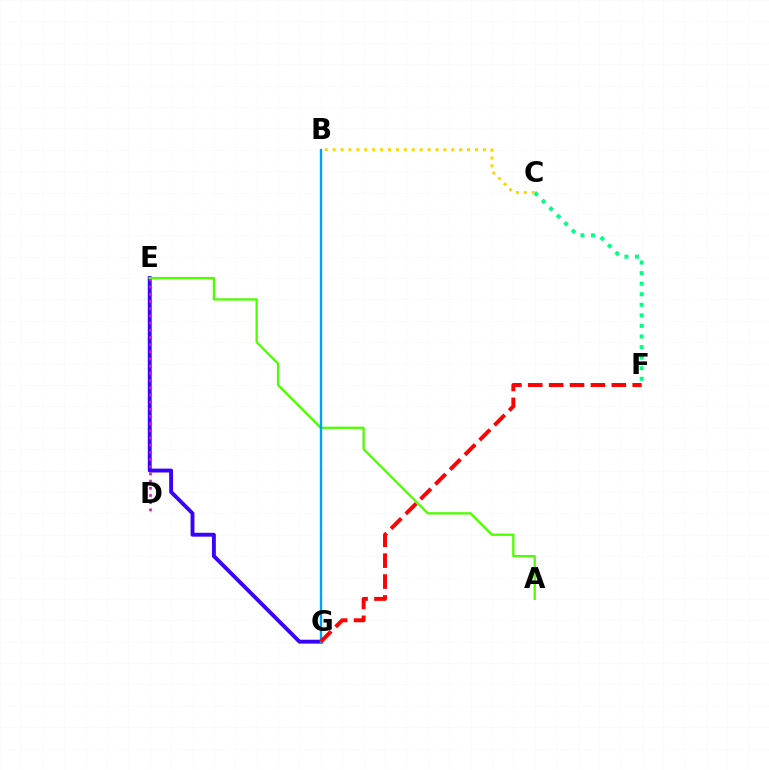{('E', 'G'): [{'color': '#3700ff', 'line_style': 'solid', 'thickness': 2.79}], ('C', 'F'): [{'color': '#00ff86', 'line_style': 'dotted', 'thickness': 2.87}], ('D', 'E'): [{'color': '#ff00ed', 'line_style': 'dotted', 'thickness': 1.95}], ('B', 'C'): [{'color': '#ffd500', 'line_style': 'dotted', 'thickness': 2.15}], ('A', 'E'): [{'color': '#4fff00', 'line_style': 'solid', 'thickness': 1.67}], ('B', 'G'): [{'color': '#009eff', 'line_style': 'solid', 'thickness': 1.7}], ('F', 'G'): [{'color': '#ff0000', 'line_style': 'dashed', 'thickness': 2.84}]}